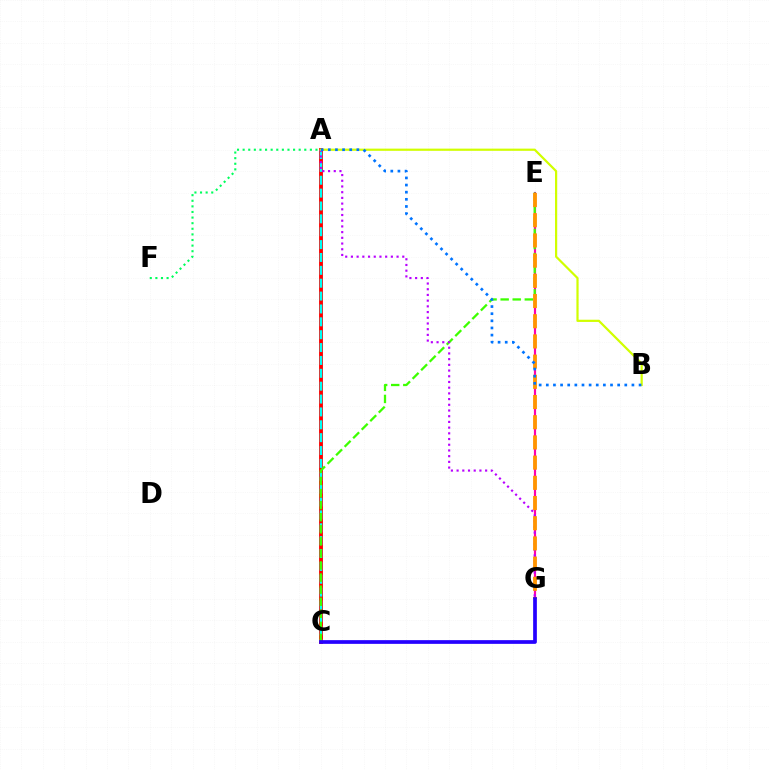{('A', 'C'): [{'color': '#ff0000', 'line_style': 'solid', 'thickness': 2.79}, {'color': '#00fff6', 'line_style': 'dashed', 'thickness': 1.75}], ('E', 'G'): [{'color': '#ff00ac', 'line_style': 'solid', 'thickness': 1.58}, {'color': '#ff9400', 'line_style': 'dashed', 'thickness': 2.74}], ('A', 'F'): [{'color': '#00ff5c', 'line_style': 'dotted', 'thickness': 1.52}], ('C', 'E'): [{'color': '#3dff00', 'line_style': 'dashed', 'thickness': 1.64}], ('A', 'G'): [{'color': '#b900ff', 'line_style': 'dotted', 'thickness': 1.55}], ('A', 'B'): [{'color': '#d1ff00', 'line_style': 'solid', 'thickness': 1.59}, {'color': '#0074ff', 'line_style': 'dotted', 'thickness': 1.94}], ('C', 'G'): [{'color': '#2500ff', 'line_style': 'solid', 'thickness': 2.67}]}